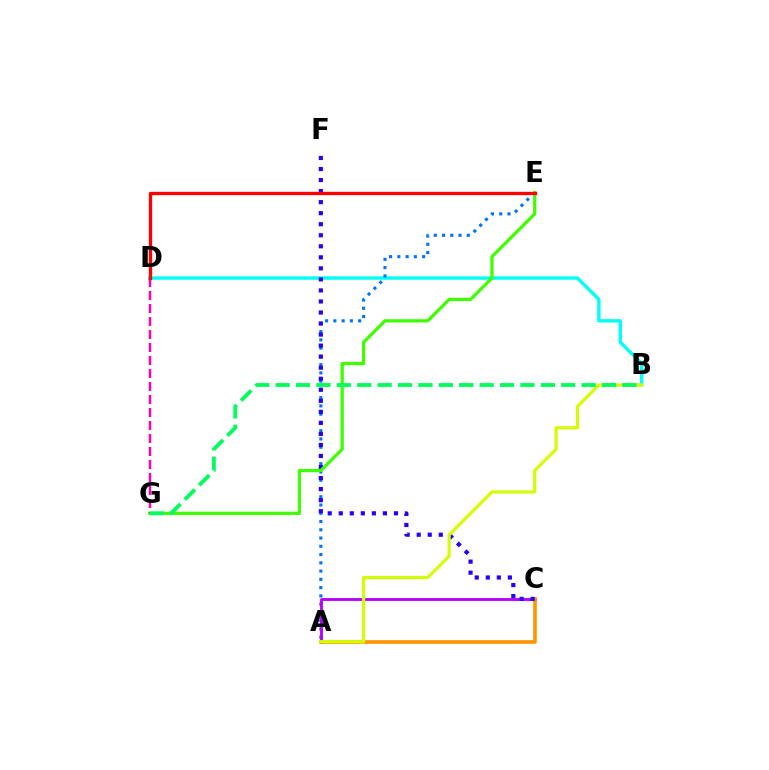{('B', 'D'): [{'color': '#00fff6', 'line_style': 'solid', 'thickness': 2.44}], ('A', 'E'): [{'color': '#0074ff', 'line_style': 'dotted', 'thickness': 2.24}], ('A', 'C'): [{'color': '#b900ff', 'line_style': 'solid', 'thickness': 2.05}, {'color': '#ff9400', 'line_style': 'solid', 'thickness': 2.61}], ('C', 'F'): [{'color': '#2500ff', 'line_style': 'dotted', 'thickness': 3.0}], ('E', 'G'): [{'color': '#3dff00', 'line_style': 'solid', 'thickness': 2.32}], ('D', 'G'): [{'color': '#ff00ac', 'line_style': 'dashed', 'thickness': 1.77}], ('D', 'E'): [{'color': '#ff0000', 'line_style': 'solid', 'thickness': 2.4}], ('A', 'B'): [{'color': '#d1ff00', 'line_style': 'solid', 'thickness': 2.27}], ('B', 'G'): [{'color': '#00ff5c', 'line_style': 'dashed', 'thickness': 2.77}]}